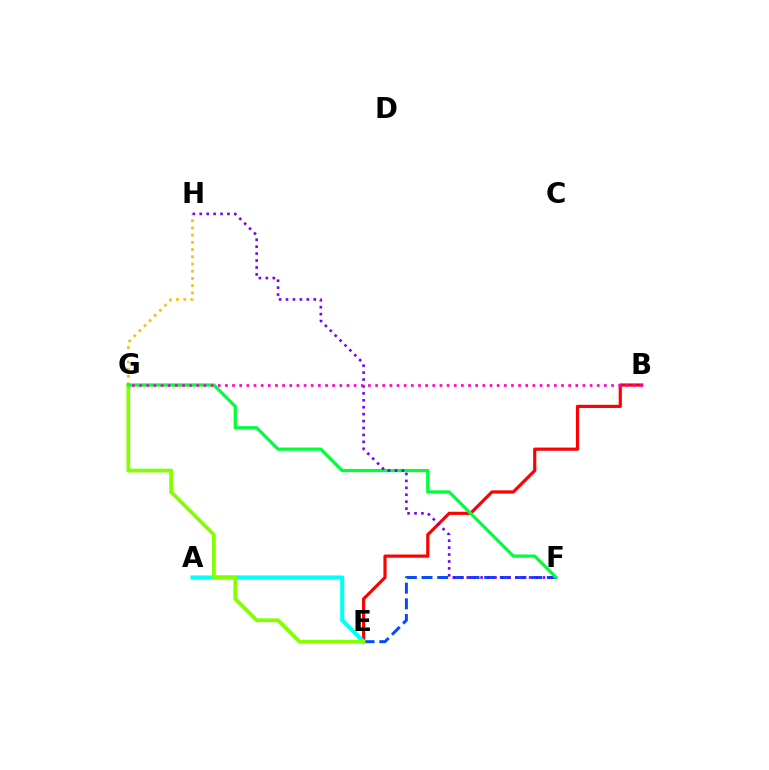{('G', 'H'): [{'color': '#ffbd00', 'line_style': 'dotted', 'thickness': 1.96}], ('B', 'E'): [{'color': '#ff0000', 'line_style': 'solid', 'thickness': 2.29}], ('A', 'E'): [{'color': '#00fff6', 'line_style': 'solid', 'thickness': 2.94}], ('E', 'F'): [{'color': '#004bff', 'line_style': 'dashed', 'thickness': 2.13}], ('E', 'G'): [{'color': '#84ff00', 'line_style': 'solid', 'thickness': 2.7}], ('F', 'G'): [{'color': '#00ff39', 'line_style': 'solid', 'thickness': 2.33}], ('F', 'H'): [{'color': '#7200ff', 'line_style': 'dotted', 'thickness': 1.88}], ('B', 'G'): [{'color': '#ff00cf', 'line_style': 'dotted', 'thickness': 1.94}]}